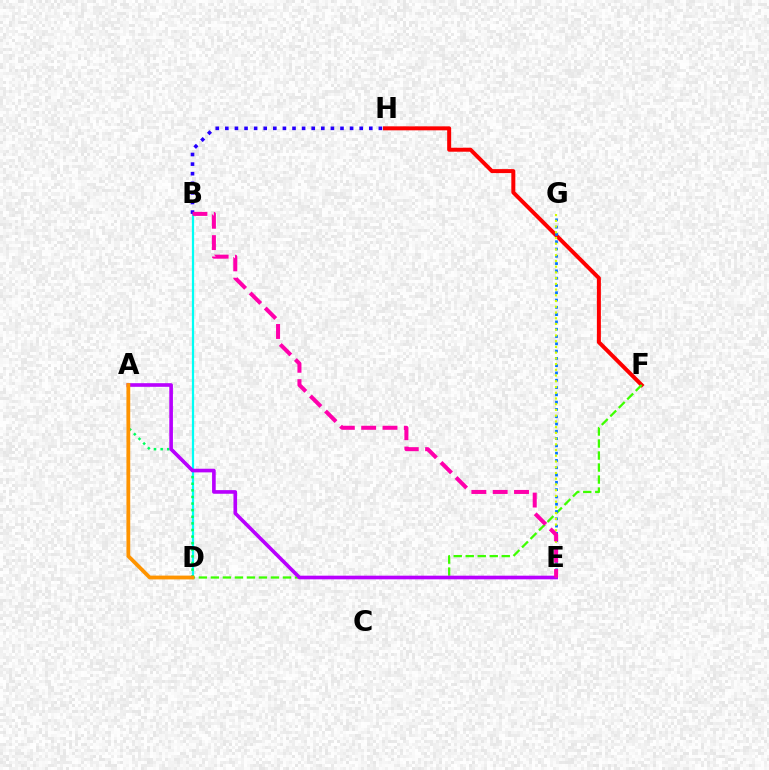{('F', 'H'): [{'color': '#ff0000', 'line_style': 'solid', 'thickness': 2.87}], ('D', 'F'): [{'color': '#3dff00', 'line_style': 'dashed', 'thickness': 1.63}], ('B', 'D'): [{'color': '#00fff6', 'line_style': 'solid', 'thickness': 1.61}], ('E', 'G'): [{'color': '#0074ff', 'line_style': 'dotted', 'thickness': 1.98}, {'color': '#d1ff00', 'line_style': 'dotted', 'thickness': 1.56}], ('A', 'D'): [{'color': '#00ff5c', 'line_style': 'dotted', 'thickness': 1.8}, {'color': '#ff9400', 'line_style': 'solid', 'thickness': 2.74}], ('B', 'H'): [{'color': '#2500ff', 'line_style': 'dotted', 'thickness': 2.61}], ('A', 'E'): [{'color': '#b900ff', 'line_style': 'solid', 'thickness': 2.62}], ('B', 'E'): [{'color': '#ff00ac', 'line_style': 'dashed', 'thickness': 2.9}]}